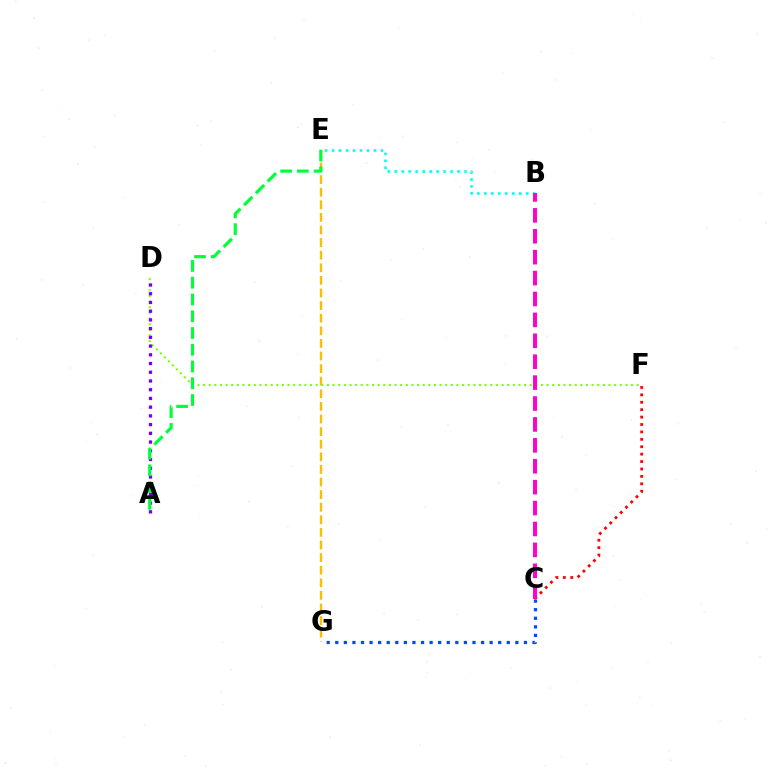{('C', 'G'): [{'color': '#004bff', 'line_style': 'dotted', 'thickness': 2.33}], ('B', 'E'): [{'color': '#00fff6', 'line_style': 'dotted', 'thickness': 1.89}], ('E', 'G'): [{'color': '#ffbd00', 'line_style': 'dashed', 'thickness': 1.71}], ('D', 'F'): [{'color': '#84ff00', 'line_style': 'dotted', 'thickness': 1.53}], ('C', 'F'): [{'color': '#ff0000', 'line_style': 'dotted', 'thickness': 2.01}], ('B', 'C'): [{'color': '#ff00cf', 'line_style': 'dashed', 'thickness': 2.84}], ('A', 'D'): [{'color': '#7200ff', 'line_style': 'dotted', 'thickness': 2.37}], ('A', 'E'): [{'color': '#00ff39', 'line_style': 'dashed', 'thickness': 2.28}]}